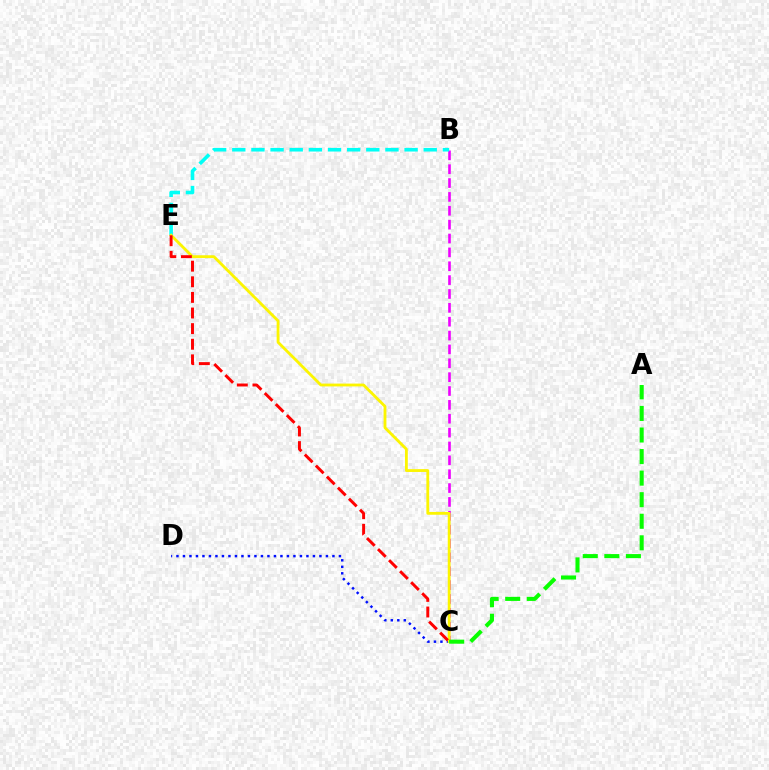{('C', 'D'): [{'color': '#0010ff', 'line_style': 'dotted', 'thickness': 1.77}], ('B', 'C'): [{'color': '#ee00ff', 'line_style': 'dashed', 'thickness': 1.88}], ('B', 'E'): [{'color': '#00fff6', 'line_style': 'dashed', 'thickness': 2.6}], ('C', 'E'): [{'color': '#fcf500', 'line_style': 'solid', 'thickness': 2.03}, {'color': '#ff0000', 'line_style': 'dashed', 'thickness': 2.12}], ('A', 'C'): [{'color': '#08ff00', 'line_style': 'dashed', 'thickness': 2.93}]}